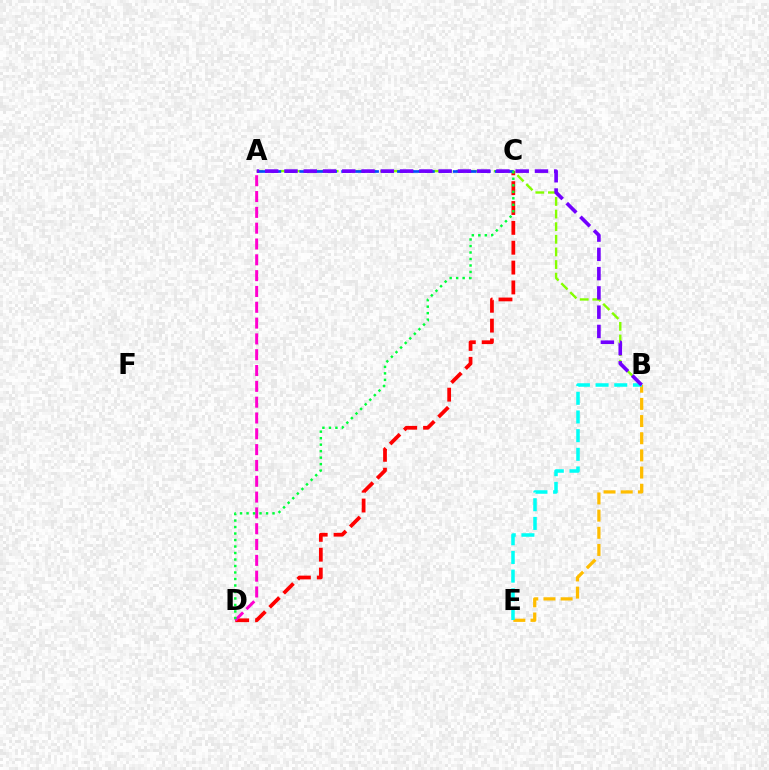{('B', 'E'): [{'color': '#ffbd00', 'line_style': 'dashed', 'thickness': 2.33}, {'color': '#00fff6', 'line_style': 'dashed', 'thickness': 2.54}], ('A', 'B'): [{'color': '#84ff00', 'line_style': 'dashed', 'thickness': 1.71}, {'color': '#7200ff', 'line_style': 'dashed', 'thickness': 2.62}], ('C', 'D'): [{'color': '#ff0000', 'line_style': 'dashed', 'thickness': 2.7}, {'color': '#00ff39', 'line_style': 'dotted', 'thickness': 1.76}], ('A', 'D'): [{'color': '#ff00cf', 'line_style': 'dashed', 'thickness': 2.15}], ('A', 'C'): [{'color': '#004bff', 'line_style': 'dashed', 'thickness': 1.9}]}